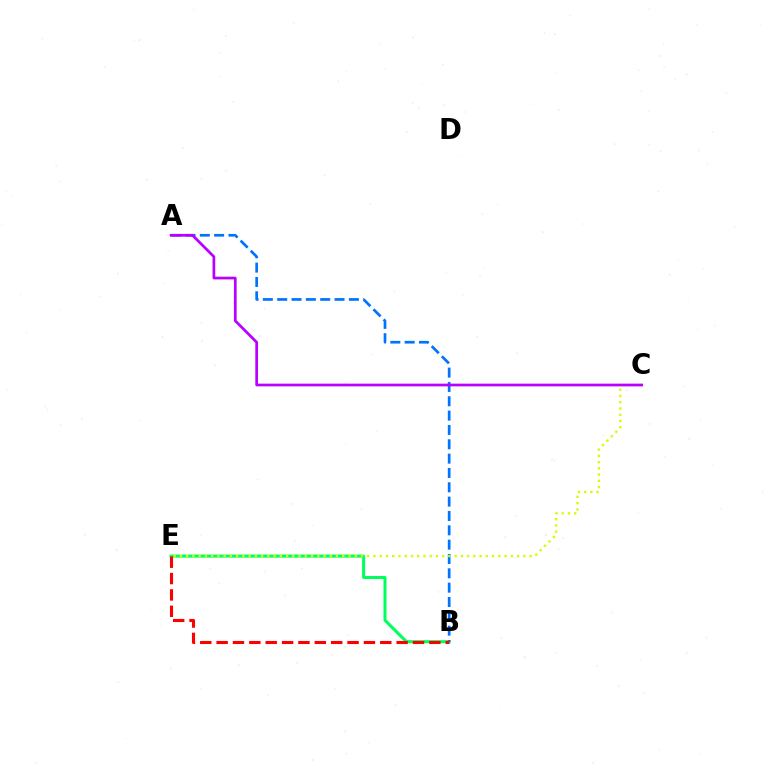{('B', 'E'): [{'color': '#00ff5c', 'line_style': 'solid', 'thickness': 2.17}, {'color': '#ff0000', 'line_style': 'dashed', 'thickness': 2.22}], ('A', 'B'): [{'color': '#0074ff', 'line_style': 'dashed', 'thickness': 1.95}], ('C', 'E'): [{'color': '#d1ff00', 'line_style': 'dotted', 'thickness': 1.7}], ('A', 'C'): [{'color': '#b900ff', 'line_style': 'solid', 'thickness': 1.95}]}